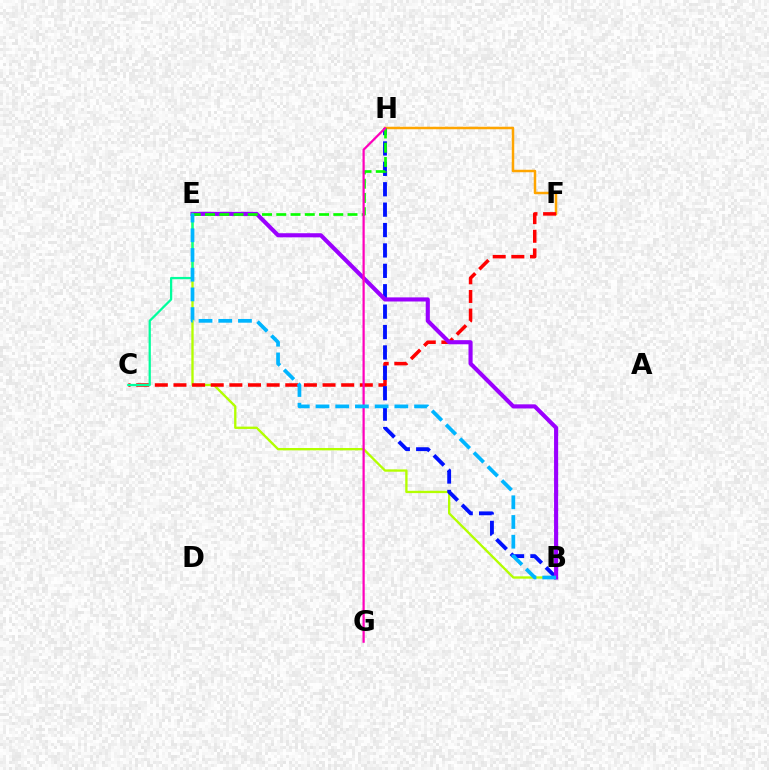{('B', 'E'): [{'color': '#b3ff00', 'line_style': 'solid', 'thickness': 1.68}, {'color': '#9b00ff', 'line_style': 'solid', 'thickness': 2.96}, {'color': '#00b5ff', 'line_style': 'dashed', 'thickness': 2.68}], ('F', 'H'): [{'color': '#ffa500', 'line_style': 'solid', 'thickness': 1.79}], ('C', 'F'): [{'color': '#ff0000', 'line_style': 'dashed', 'thickness': 2.53}], ('B', 'H'): [{'color': '#0010ff', 'line_style': 'dashed', 'thickness': 2.77}], ('E', 'H'): [{'color': '#08ff00', 'line_style': 'dashed', 'thickness': 1.94}], ('G', 'H'): [{'color': '#ff00bd', 'line_style': 'solid', 'thickness': 1.61}], ('C', 'E'): [{'color': '#00ff9d', 'line_style': 'solid', 'thickness': 1.62}]}